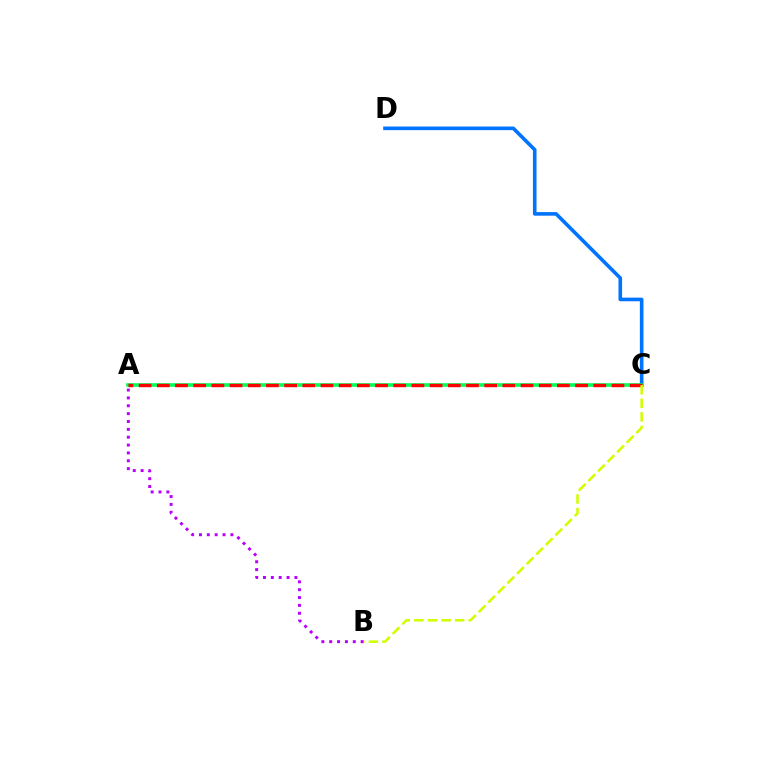{('C', 'D'): [{'color': '#0074ff', 'line_style': 'solid', 'thickness': 2.6}], ('A', 'C'): [{'color': '#00ff5c', 'line_style': 'solid', 'thickness': 2.6}, {'color': '#ff0000', 'line_style': 'dashed', 'thickness': 2.47}], ('B', 'C'): [{'color': '#d1ff00', 'line_style': 'dashed', 'thickness': 1.84}], ('A', 'B'): [{'color': '#b900ff', 'line_style': 'dotted', 'thickness': 2.13}]}